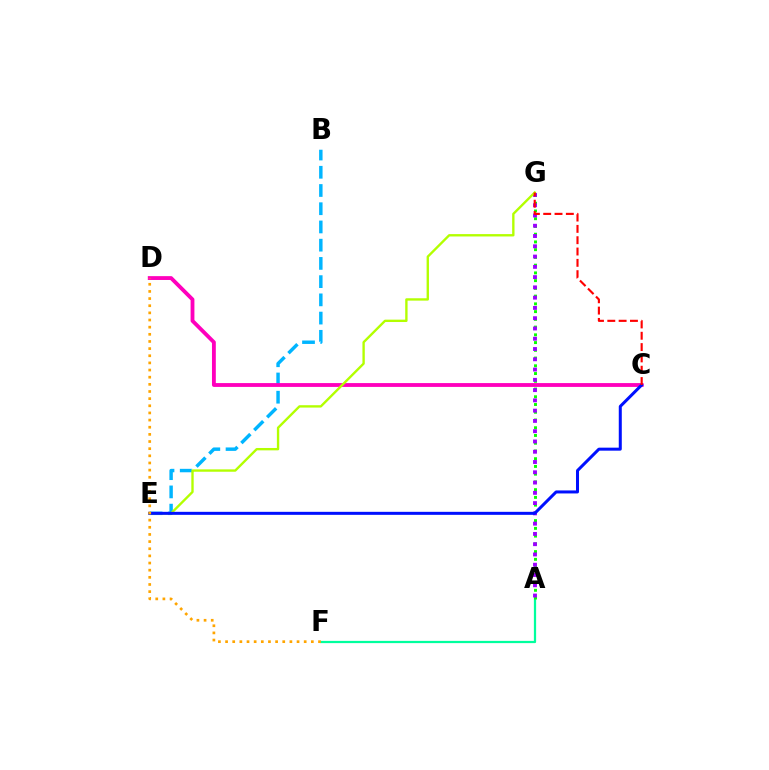{('B', 'E'): [{'color': '#00b5ff', 'line_style': 'dashed', 'thickness': 2.48}], ('A', 'F'): [{'color': '#00ff9d', 'line_style': 'solid', 'thickness': 1.61}], ('A', 'G'): [{'color': '#08ff00', 'line_style': 'dotted', 'thickness': 2.1}, {'color': '#9b00ff', 'line_style': 'dotted', 'thickness': 2.79}], ('C', 'D'): [{'color': '#ff00bd', 'line_style': 'solid', 'thickness': 2.76}], ('E', 'G'): [{'color': '#b3ff00', 'line_style': 'solid', 'thickness': 1.7}], ('C', 'E'): [{'color': '#0010ff', 'line_style': 'solid', 'thickness': 2.17}], ('D', 'F'): [{'color': '#ffa500', 'line_style': 'dotted', 'thickness': 1.94}], ('C', 'G'): [{'color': '#ff0000', 'line_style': 'dashed', 'thickness': 1.54}]}